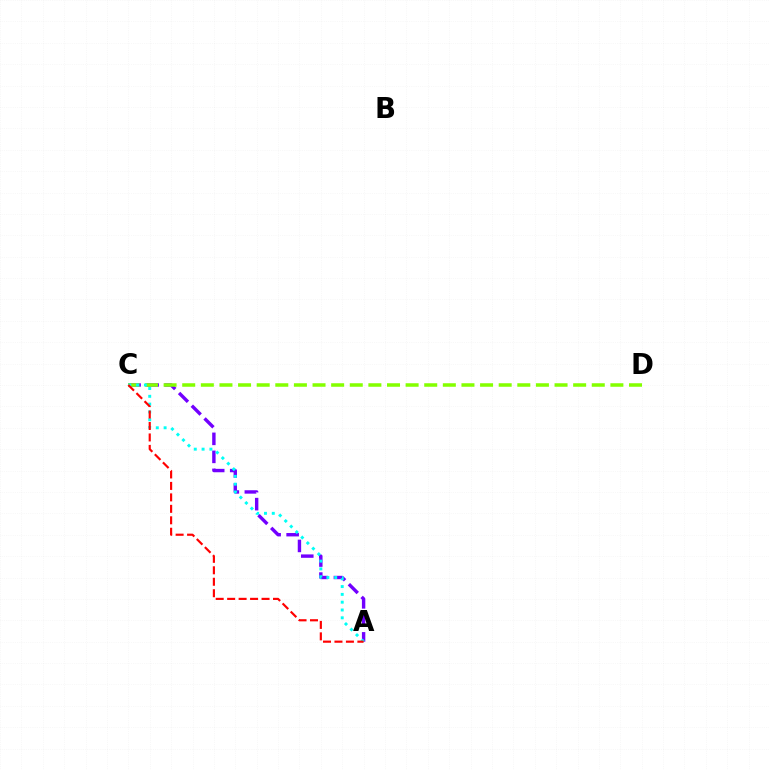{('A', 'C'): [{'color': '#7200ff', 'line_style': 'dashed', 'thickness': 2.45}, {'color': '#00fff6', 'line_style': 'dotted', 'thickness': 2.12}, {'color': '#ff0000', 'line_style': 'dashed', 'thickness': 1.56}], ('C', 'D'): [{'color': '#84ff00', 'line_style': 'dashed', 'thickness': 2.53}]}